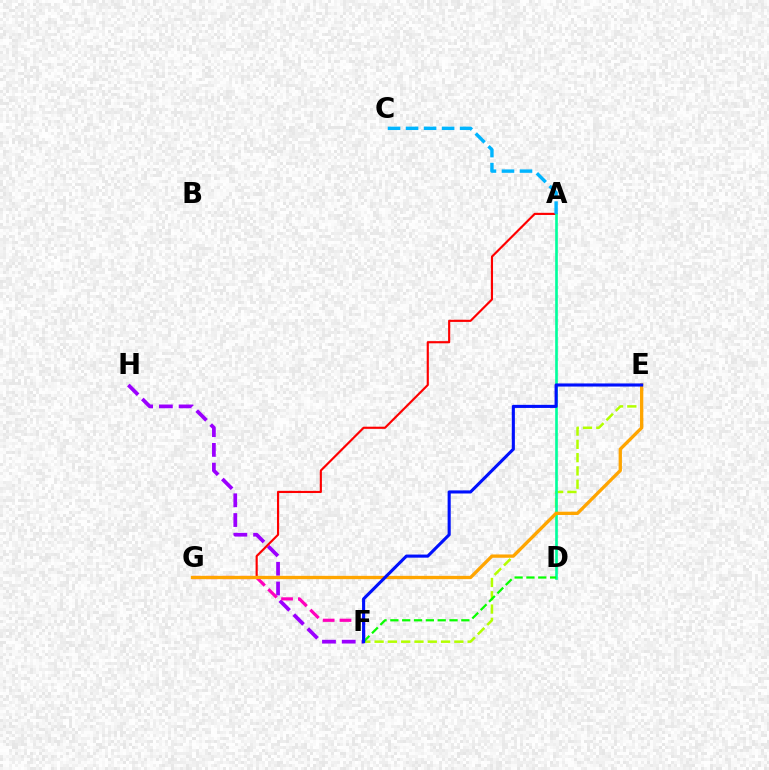{('E', 'F'): [{'color': '#b3ff00', 'line_style': 'dashed', 'thickness': 1.81}, {'color': '#0010ff', 'line_style': 'solid', 'thickness': 2.23}], ('F', 'H'): [{'color': '#9b00ff', 'line_style': 'dashed', 'thickness': 2.68}], ('A', 'G'): [{'color': '#ff0000', 'line_style': 'solid', 'thickness': 1.55}], ('A', 'D'): [{'color': '#00ff9d', 'line_style': 'solid', 'thickness': 1.91}], ('F', 'G'): [{'color': '#ff00bd', 'line_style': 'dashed', 'thickness': 2.29}], ('D', 'F'): [{'color': '#08ff00', 'line_style': 'dashed', 'thickness': 1.61}], ('E', 'G'): [{'color': '#ffa500', 'line_style': 'solid', 'thickness': 2.38}], ('A', 'C'): [{'color': '#00b5ff', 'line_style': 'dashed', 'thickness': 2.45}]}